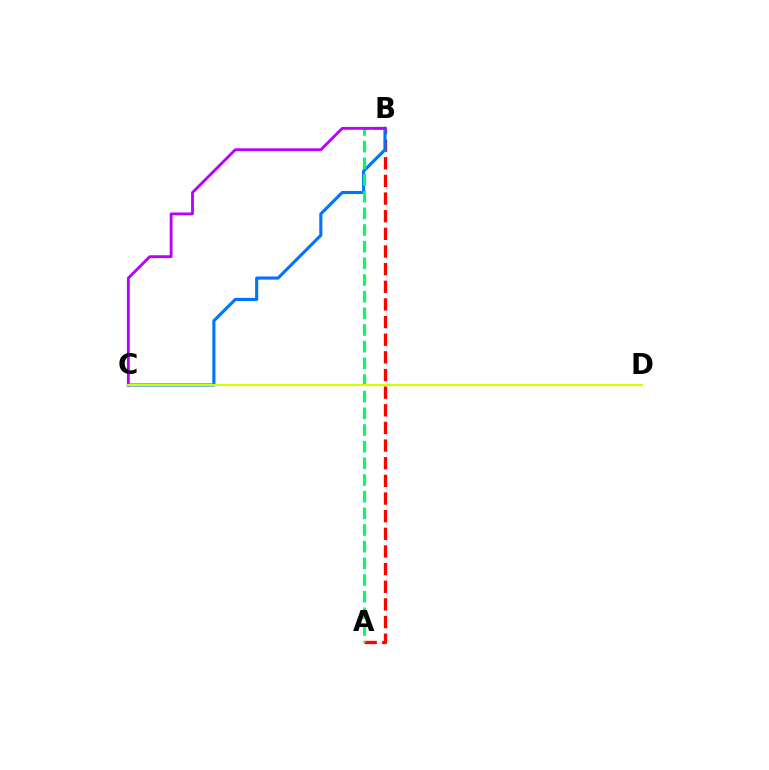{('A', 'B'): [{'color': '#ff0000', 'line_style': 'dashed', 'thickness': 2.4}, {'color': '#00ff5c', 'line_style': 'dashed', 'thickness': 2.26}], ('B', 'C'): [{'color': '#0074ff', 'line_style': 'solid', 'thickness': 2.24}, {'color': '#b900ff', 'line_style': 'solid', 'thickness': 2.04}], ('C', 'D'): [{'color': '#d1ff00', 'line_style': 'solid', 'thickness': 1.54}]}